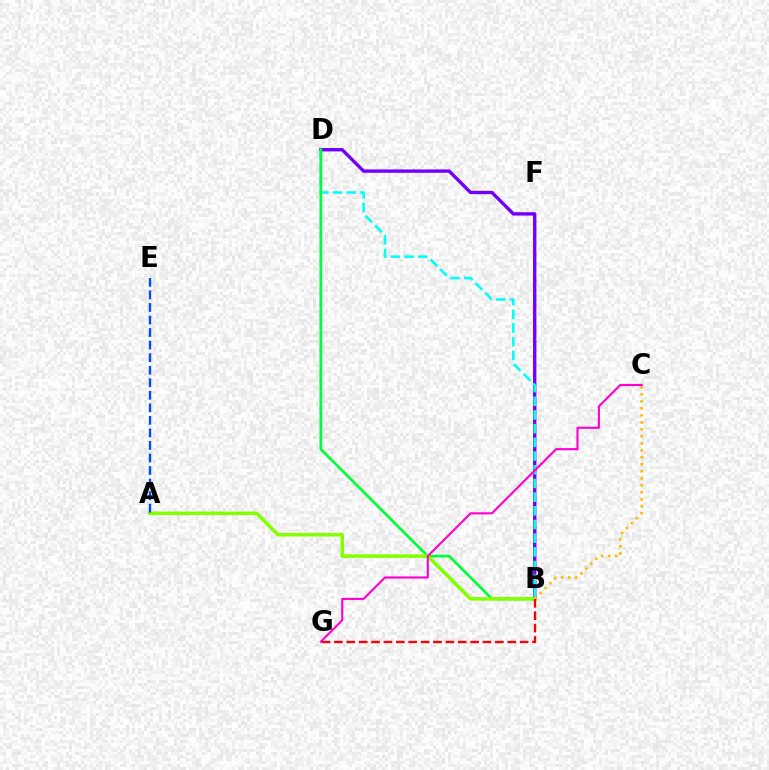{('B', 'D'): [{'color': '#7200ff', 'line_style': 'solid', 'thickness': 2.42}, {'color': '#00fff6', 'line_style': 'dashed', 'thickness': 1.86}, {'color': '#00ff39', 'line_style': 'solid', 'thickness': 1.96}], ('A', 'B'): [{'color': '#84ff00', 'line_style': 'solid', 'thickness': 2.55}], ('A', 'E'): [{'color': '#004bff', 'line_style': 'dashed', 'thickness': 1.7}], ('B', 'C'): [{'color': '#ffbd00', 'line_style': 'dotted', 'thickness': 1.9}], ('B', 'G'): [{'color': '#ff0000', 'line_style': 'dashed', 'thickness': 1.68}], ('C', 'G'): [{'color': '#ff00cf', 'line_style': 'solid', 'thickness': 1.53}]}